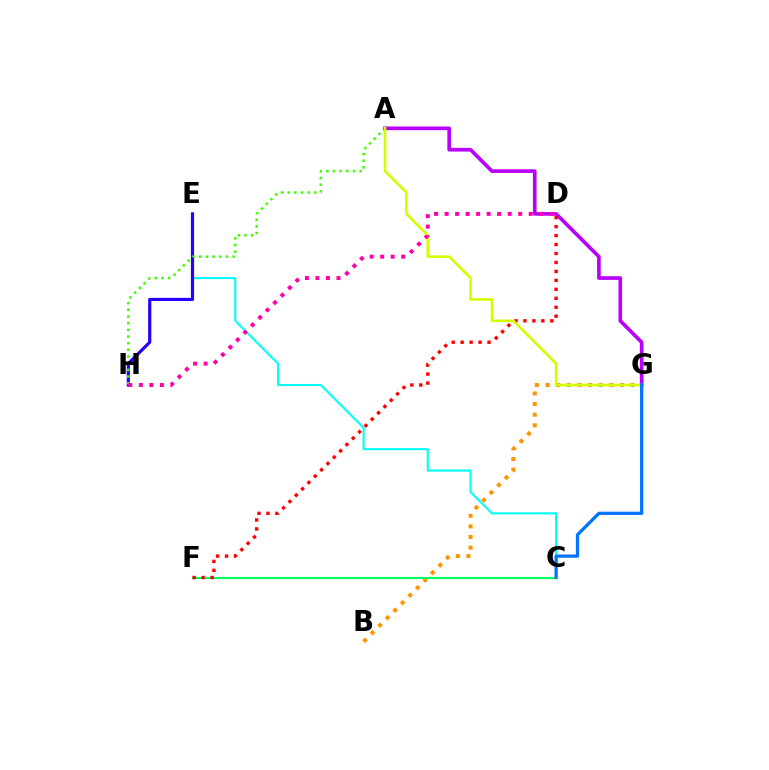{('B', 'G'): [{'color': '#ff9400', 'line_style': 'dotted', 'thickness': 2.89}], ('C', 'E'): [{'color': '#00fff6', 'line_style': 'solid', 'thickness': 1.51}], ('E', 'H'): [{'color': '#2500ff', 'line_style': 'solid', 'thickness': 2.28}], ('A', 'H'): [{'color': '#3dff00', 'line_style': 'dotted', 'thickness': 1.81}], ('A', 'G'): [{'color': '#b900ff', 'line_style': 'solid', 'thickness': 2.64}, {'color': '#d1ff00', 'line_style': 'solid', 'thickness': 1.87}], ('C', 'F'): [{'color': '#00ff5c', 'line_style': 'solid', 'thickness': 1.52}], ('D', 'F'): [{'color': '#ff0000', 'line_style': 'dotted', 'thickness': 2.43}], ('D', 'H'): [{'color': '#ff00ac', 'line_style': 'dotted', 'thickness': 2.86}], ('C', 'G'): [{'color': '#0074ff', 'line_style': 'solid', 'thickness': 2.34}]}